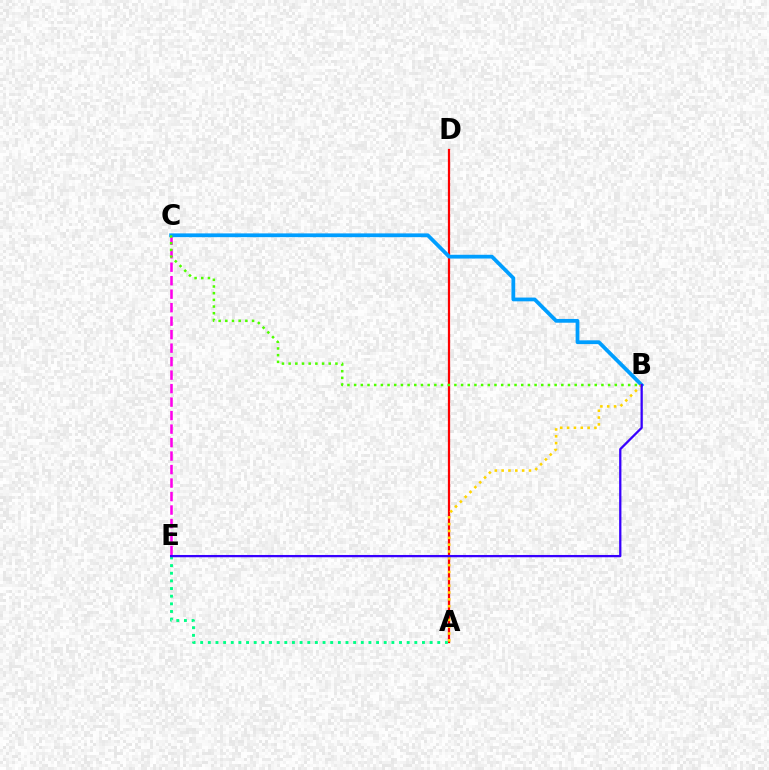{('A', 'D'): [{'color': '#ff0000', 'line_style': 'solid', 'thickness': 1.61}], ('C', 'E'): [{'color': '#ff00ed', 'line_style': 'dashed', 'thickness': 1.83}], ('A', 'E'): [{'color': '#00ff86', 'line_style': 'dotted', 'thickness': 2.08}], ('B', 'C'): [{'color': '#009eff', 'line_style': 'solid', 'thickness': 2.71}, {'color': '#4fff00', 'line_style': 'dotted', 'thickness': 1.82}], ('A', 'B'): [{'color': '#ffd500', 'line_style': 'dotted', 'thickness': 1.86}], ('B', 'E'): [{'color': '#3700ff', 'line_style': 'solid', 'thickness': 1.64}]}